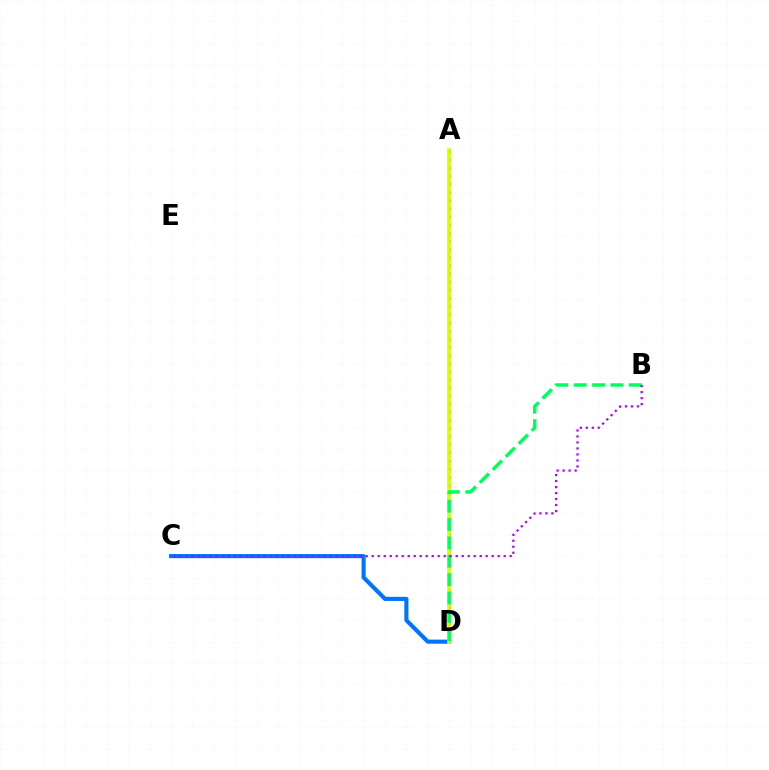{('C', 'D'): [{'color': '#0074ff', 'line_style': 'solid', 'thickness': 2.97}], ('A', 'D'): [{'color': '#ff0000', 'line_style': 'dotted', 'thickness': 2.21}, {'color': '#d1ff00', 'line_style': 'solid', 'thickness': 2.62}], ('B', 'D'): [{'color': '#00ff5c', 'line_style': 'dashed', 'thickness': 2.5}], ('B', 'C'): [{'color': '#b900ff', 'line_style': 'dotted', 'thickness': 1.63}]}